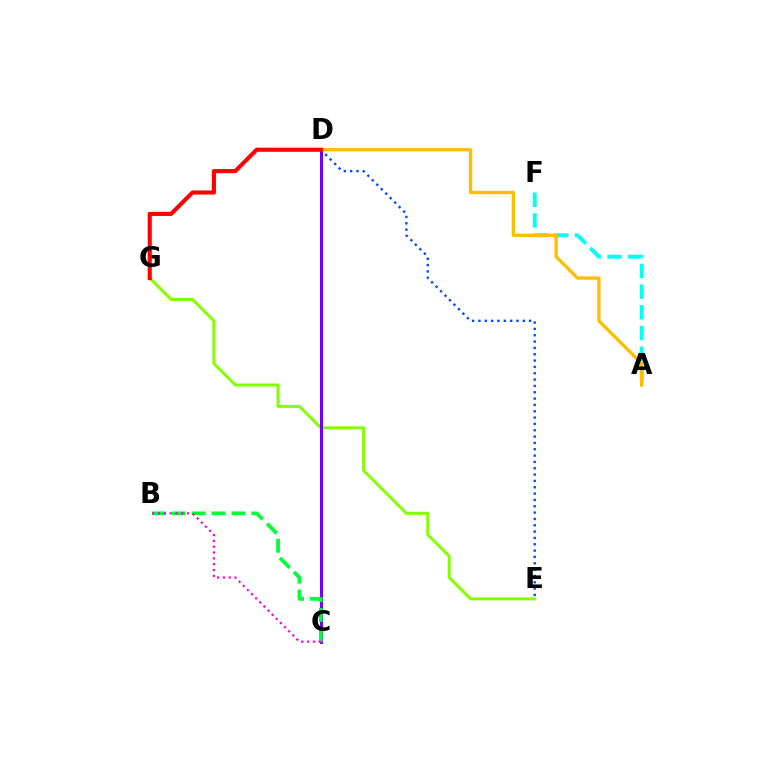{('A', 'F'): [{'color': '#00fff6', 'line_style': 'dashed', 'thickness': 2.81}], ('E', 'G'): [{'color': '#84ff00', 'line_style': 'solid', 'thickness': 2.17}], ('D', 'E'): [{'color': '#004bff', 'line_style': 'dotted', 'thickness': 1.72}], ('C', 'D'): [{'color': '#7200ff', 'line_style': 'solid', 'thickness': 2.2}], ('B', 'C'): [{'color': '#00ff39', 'line_style': 'dashed', 'thickness': 2.7}, {'color': '#ff00cf', 'line_style': 'dotted', 'thickness': 1.58}], ('A', 'D'): [{'color': '#ffbd00', 'line_style': 'solid', 'thickness': 2.39}], ('D', 'G'): [{'color': '#ff0000', 'line_style': 'solid', 'thickness': 2.97}]}